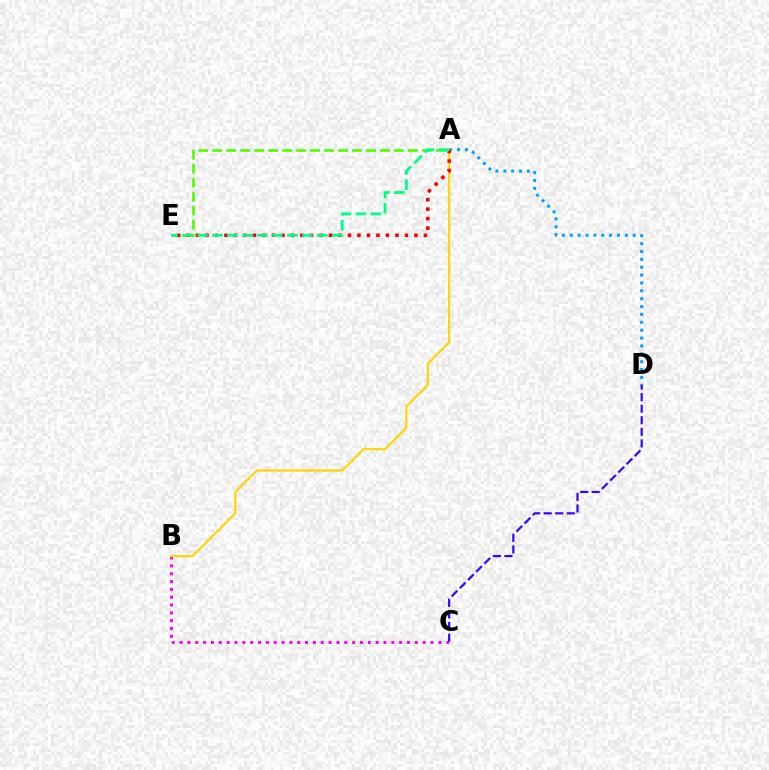{('B', 'C'): [{'color': '#ff00ed', 'line_style': 'dotted', 'thickness': 2.13}], ('A', 'D'): [{'color': '#009eff', 'line_style': 'dotted', 'thickness': 2.14}], ('A', 'E'): [{'color': '#4fff00', 'line_style': 'dashed', 'thickness': 1.9}, {'color': '#ff0000', 'line_style': 'dotted', 'thickness': 2.58}, {'color': '#00ff86', 'line_style': 'dashed', 'thickness': 2.03}], ('A', 'B'): [{'color': '#ffd500', 'line_style': 'solid', 'thickness': 1.56}], ('C', 'D'): [{'color': '#3700ff', 'line_style': 'dashed', 'thickness': 1.57}]}